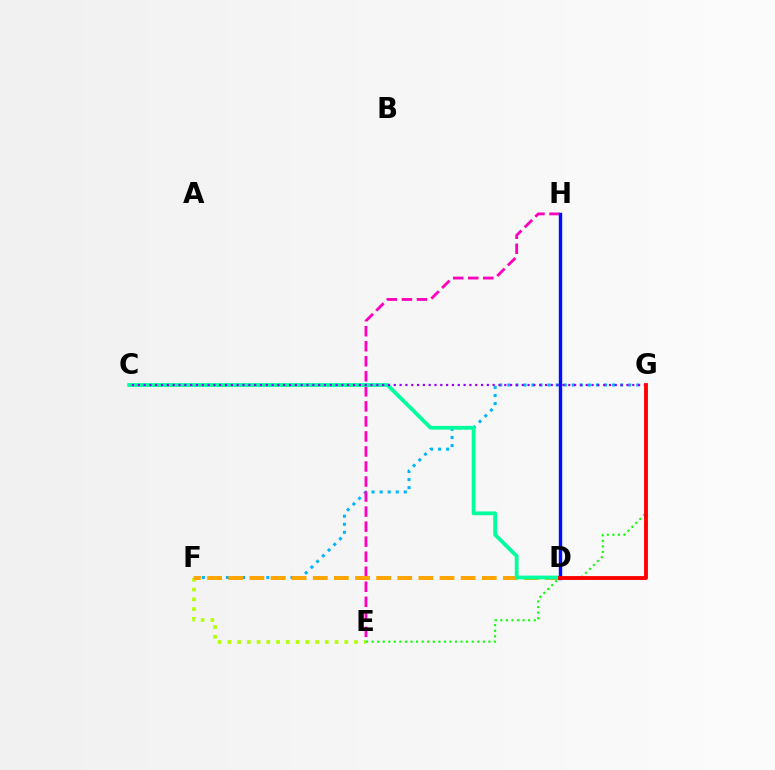{('E', 'F'): [{'color': '#b3ff00', 'line_style': 'dotted', 'thickness': 2.65}], ('F', 'G'): [{'color': '#00b5ff', 'line_style': 'dotted', 'thickness': 2.19}], ('E', 'H'): [{'color': '#ff00bd', 'line_style': 'dashed', 'thickness': 2.04}], ('D', 'F'): [{'color': '#ffa500', 'line_style': 'dashed', 'thickness': 2.87}], ('E', 'G'): [{'color': '#08ff00', 'line_style': 'dotted', 'thickness': 1.51}], ('C', 'D'): [{'color': '#00ff9d', 'line_style': 'solid', 'thickness': 2.73}], ('C', 'G'): [{'color': '#9b00ff', 'line_style': 'dotted', 'thickness': 1.58}], ('D', 'H'): [{'color': '#0010ff', 'line_style': 'solid', 'thickness': 2.45}], ('D', 'G'): [{'color': '#ff0000', 'line_style': 'solid', 'thickness': 2.77}]}